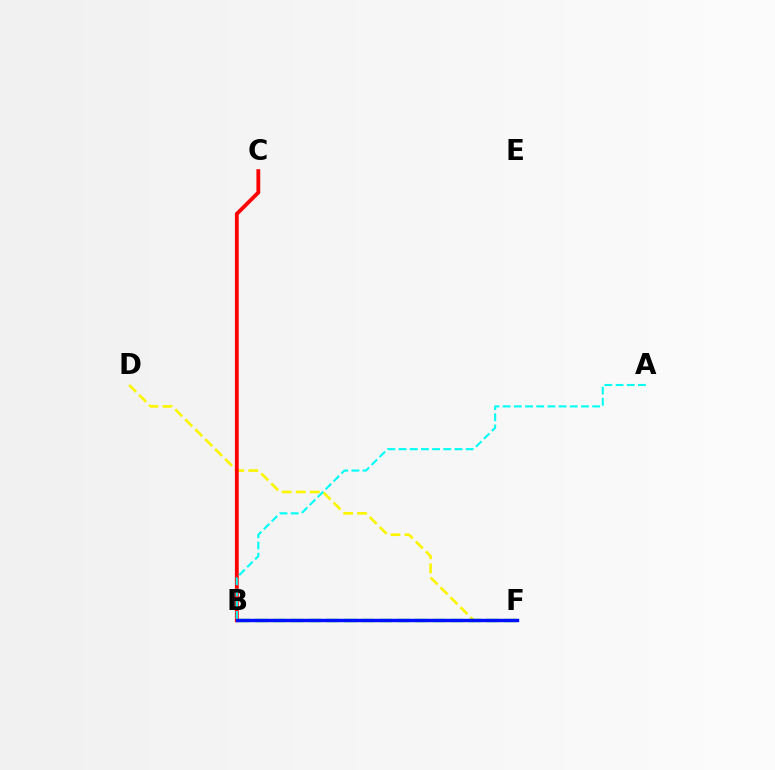{('B', 'F'): [{'color': '#ee00ff', 'line_style': 'dotted', 'thickness': 1.95}, {'color': '#08ff00', 'line_style': 'dashed', 'thickness': 2.41}, {'color': '#0010ff', 'line_style': 'solid', 'thickness': 2.45}], ('D', 'F'): [{'color': '#fcf500', 'line_style': 'dashed', 'thickness': 1.91}], ('B', 'C'): [{'color': '#ff0000', 'line_style': 'solid', 'thickness': 2.75}], ('A', 'B'): [{'color': '#00fff6', 'line_style': 'dashed', 'thickness': 1.52}]}